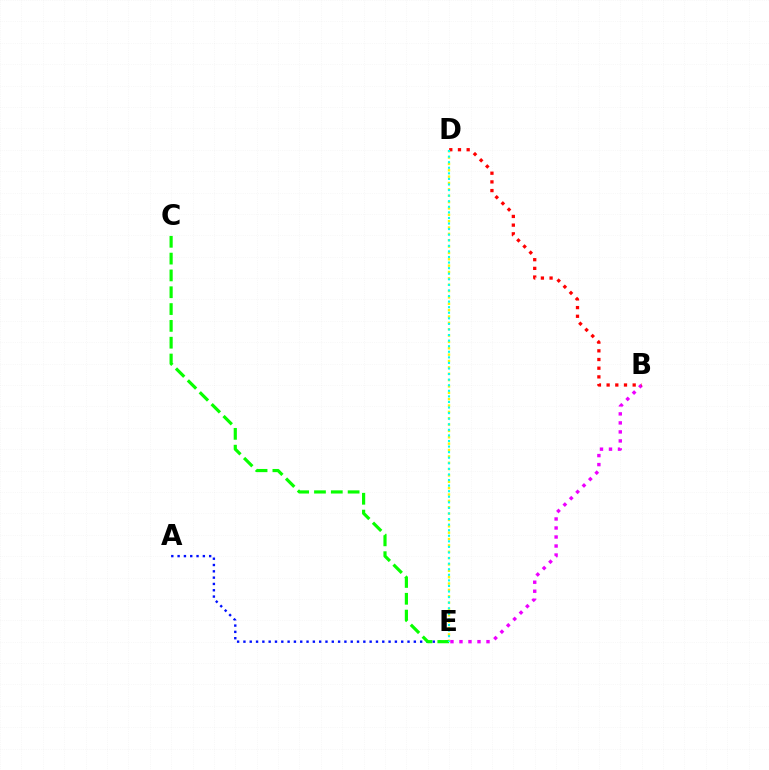{('D', 'E'): [{'color': '#fcf500', 'line_style': 'dotted', 'thickness': 1.73}, {'color': '#00fff6', 'line_style': 'dotted', 'thickness': 1.51}], ('B', 'E'): [{'color': '#ee00ff', 'line_style': 'dotted', 'thickness': 2.45}], ('A', 'E'): [{'color': '#0010ff', 'line_style': 'dotted', 'thickness': 1.71}], ('C', 'E'): [{'color': '#08ff00', 'line_style': 'dashed', 'thickness': 2.28}], ('B', 'D'): [{'color': '#ff0000', 'line_style': 'dotted', 'thickness': 2.36}]}